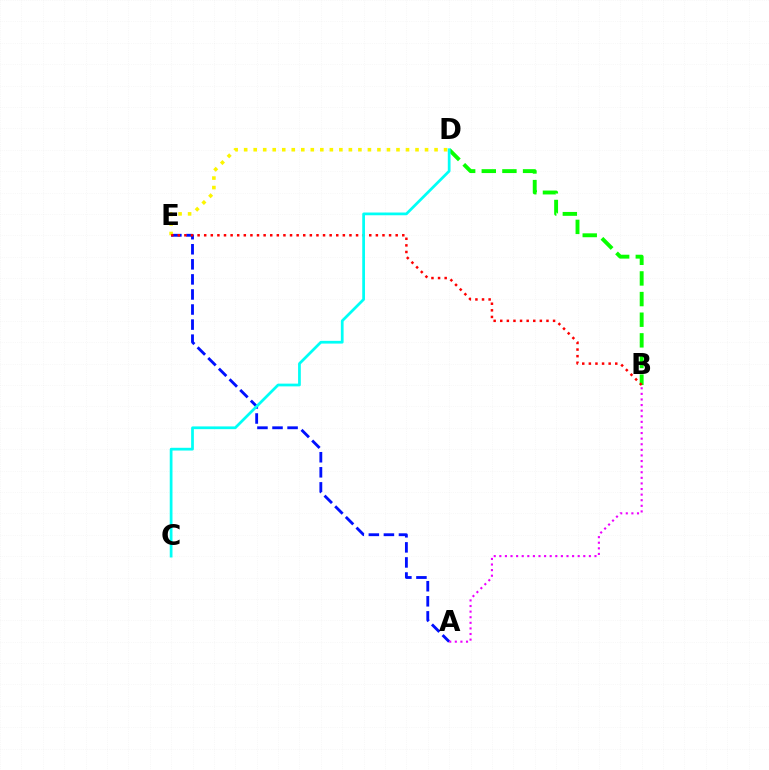{('A', 'E'): [{'color': '#0010ff', 'line_style': 'dashed', 'thickness': 2.05}], ('A', 'B'): [{'color': '#ee00ff', 'line_style': 'dotted', 'thickness': 1.52}], ('D', 'E'): [{'color': '#fcf500', 'line_style': 'dotted', 'thickness': 2.59}], ('B', 'D'): [{'color': '#08ff00', 'line_style': 'dashed', 'thickness': 2.8}], ('B', 'E'): [{'color': '#ff0000', 'line_style': 'dotted', 'thickness': 1.79}], ('C', 'D'): [{'color': '#00fff6', 'line_style': 'solid', 'thickness': 1.98}]}